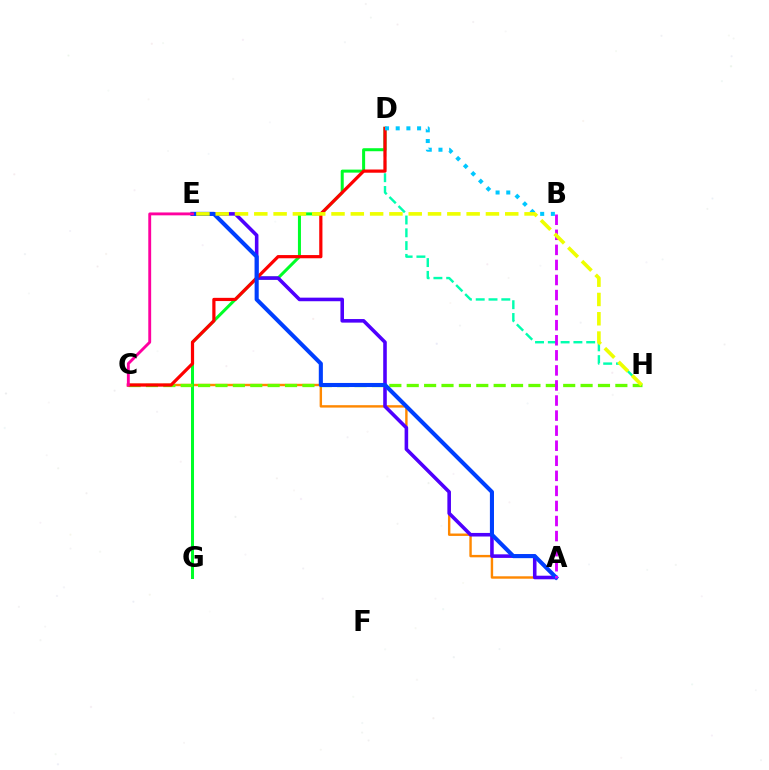{('A', 'C'): [{'color': '#ff8800', 'line_style': 'solid', 'thickness': 1.74}], ('D', 'G'): [{'color': '#00ff27', 'line_style': 'solid', 'thickness': 2.17}], ('A', 'E'): [{'color': '#4f00ff', 'line_style': 'solid', 'thickness': 2.58}, {'color': '#003fff', 'line_style': 'solid', 'thickness': 2.94}], ('D', 'H'): [{'color': '#00ffaf', 'line_style': 'dashed', 'thickness': 1.74}], ('C', 'H'): [{'color': '#66ff00', 'line_style': 'dashed', 'thickness': 2.36}], ('C', 'D'): [{'color': '#ff0000', 'line_style': 'solid', 'thickness': 2.31}], ('B', 'D'): [{'color': '#00c7ff', 'line_style': 'dotted', 'thickness': 2.9}], ('A', 'B'): [{'color': '#d600ff', 'line_style': 'dashed', 'thickness': 2.05}], ('E', 'H'): [{'color': '#eeff00', 'line_style': 'dashed', 'thickness': 2.62}], ('C', 'E'): [{'color': '#ff00a0', 'line_style': 'solid', 'thickness': 2.07}]}